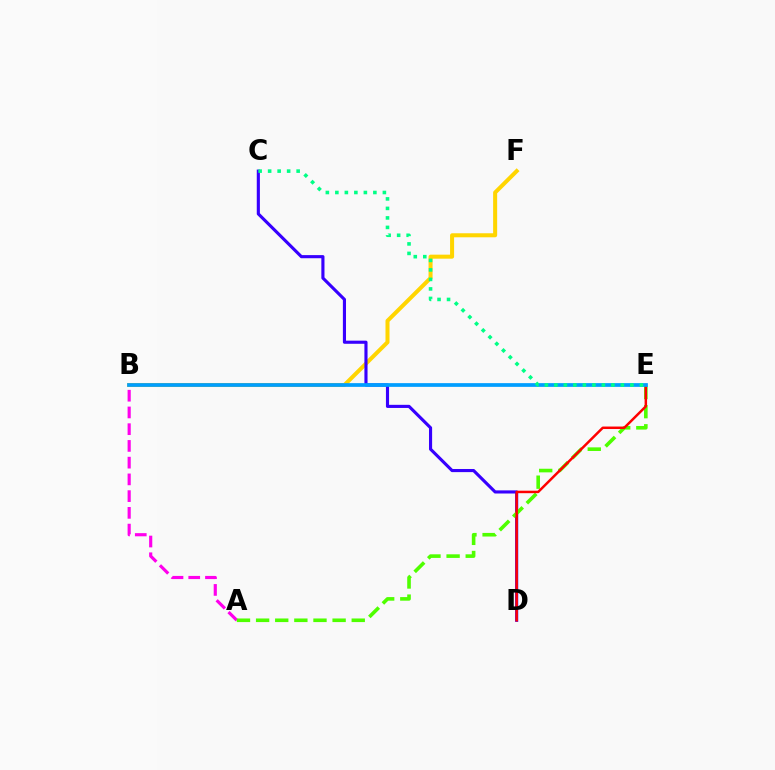{('A', 'B'): [{'color': '#ff00ed', 'line_style': 'dashed', 'thickness': 2.27}], ('B', 'F'): [{'color': '#ffd500', 'line_style': 'solid', 'thickness': 2.9}], ('C', 'D'): [{'color': '#3700ff', 'line_style': 'solid', 'thickness': 2.25}], ('A', 'E'): [{'color': '#4fff00', 'line_style': 'dashed', 'thickness': 2.6}], ('D', 'E'): [{'color': '#ff0000', 'line_style': 'solid', 'thickness': 1.79}], ('B', 'E'): [{'color': '#009eff', 'line_style': 'solid', 'thickness': 2.68}], ('C', 'E'): [{'color': '#00ff86', 'line_style': 'dotted', 'thickness': 2.58}]}